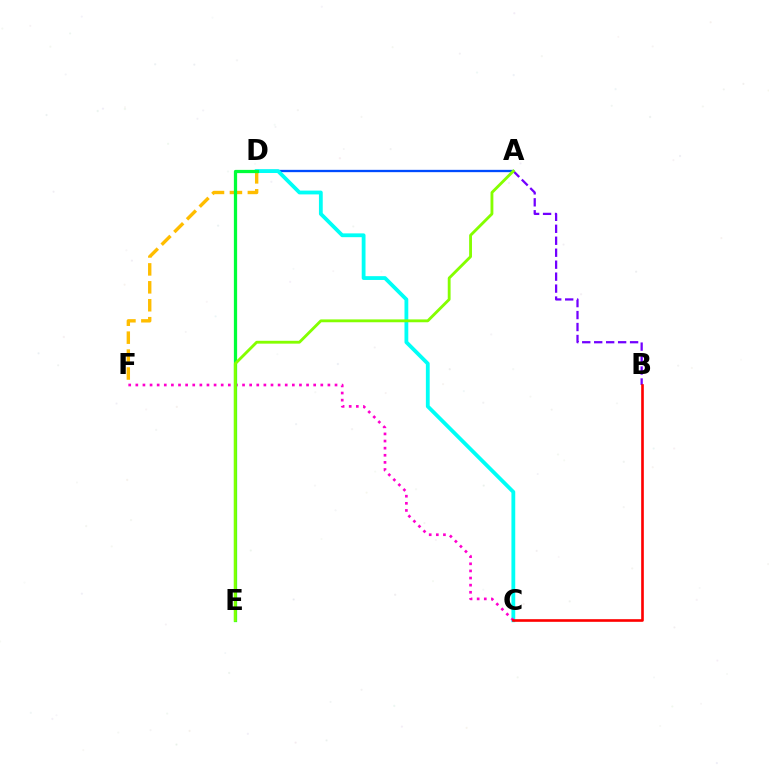{('A', 'D'): [{'color': '#004bff', 'line_style': 'solid', 'thickness': 1.67}], ('C', 'D'): [{'color': '#00fff6', 'line_style': 'solid', 'thickness': 2.74}], ('D', 'F'): [{'color': '#ffbd00', 'line_style': 'dashed', 'thickness': 2.44}], ('C', 'F'): [{'color': '#ff00cf', 'line_style': 'dotted', 'thickness': 1.93}], ('D', 'E'): [{'color': '#00ff39', 'line_style': 'solid', 'thickness': 2.34}], ('A', 'B'): [{'color': '#7200ff', 'line_style': 'dashed', 'thickness': 1.63}], ('A', 'E'): [{'color': '#84ff00', 'line_style': 'solid', 'thickness': 2.05}], ('B', 'C'): [{'color': '#ff0000', 'line_style': 'solid', 'thickness': 1.9}]}